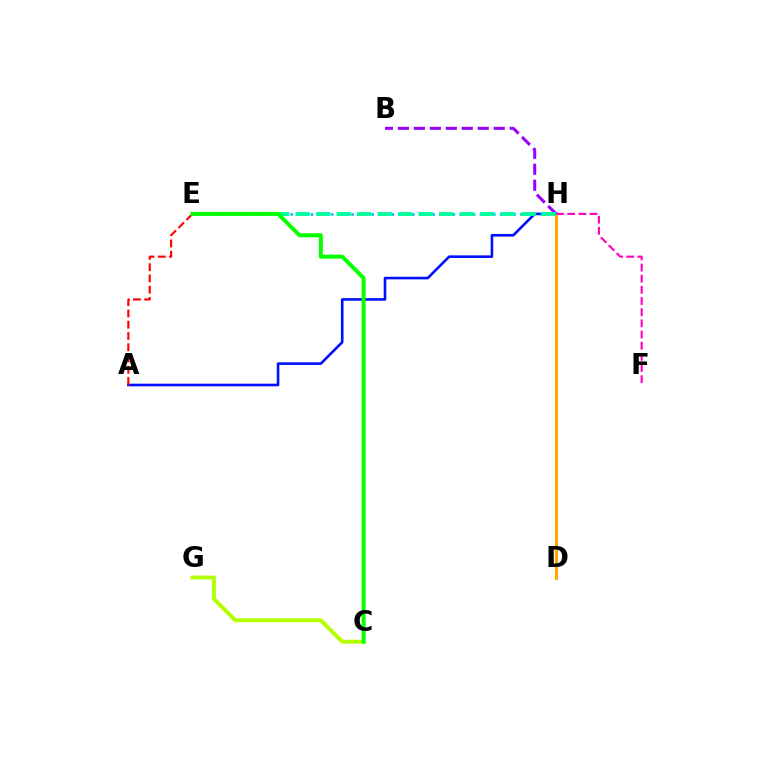{('A', 'H'): [{'color': '#0010ff', 'line_style': 'solid', 'thickness': 1.88}], ('E', 'H'): [{'color': '#00b5ff', 'line_style': 'dotted', 'thickness': 1.84}, {'color': '#00ff9d', 'line_style': 'dashed', 'thickness': 2.79}], ('C', 'G'): [{'color': '#b3ff00', 'line_style': 'solid', 'thickness': 2.83}], ('D', 'H'): [{'color': '#ffa500', 'line_style': 'solid', 'thickness': 2.13}], ('B', 'H'): [{'color': '#9b00ff', 'line_style': 'dashed', 'thickness': 2.17}], ('F', 'H'): [{'color': '#ff00bd', 'line_style': 'dashed', 'thickness': 1.52}], ('A', 'E'): [{'color': '#ff0000', 'line_style': 'dashed', 'thickness': 1.53}], ('C', 'E'): [{'color': '#08ff00', 'line_style': 'solid', 'thickness': 2.87}]}